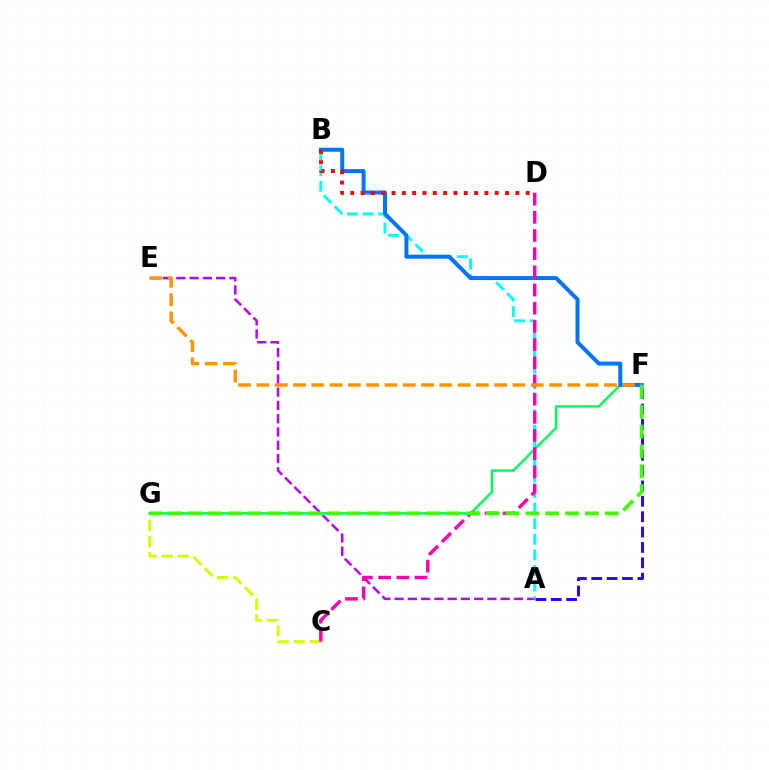{('A', 'E'): [{'color': '#b900ff', 'line_style': 'dashed', 'thickness': 1.8}], ('A', 'B'): [{'color': '#00fff6', 'line_style': 'dashed', 'thickness': 2.11}], ('C', 'G'): [{'color': '#d1ff00', 'line_style': 'dashed', 'thickness': 2.18}], ('F', 'G'): [{'color': '#00ff5c', 'line_style': 'solid', 'thickness': 1.82}, {'color': '#3dff00', 'line_style': 'dashed', 'thickness': 2.69}], ('B', 'F'): [{'color': '#0074ff', 'line_style': 'solid', 'thickness': 2.87}], ('B', 'D'): [{'color': '#ff0000', 'line_style': 'dotted', 'thickness': 2.8}], ('C', 'D'): [{'color': '#ff00ac', 'line_style': 'dashed', 'thickness': 2.47}], ('A', 'F'): [{'color': '#2500ff', 'line_style': 'dashed', 'thickness': 2.09}], ('E', 'F'): [{'color': '#ff9400', 'line_style': 'dashed', 'thickness': 2.48}]}